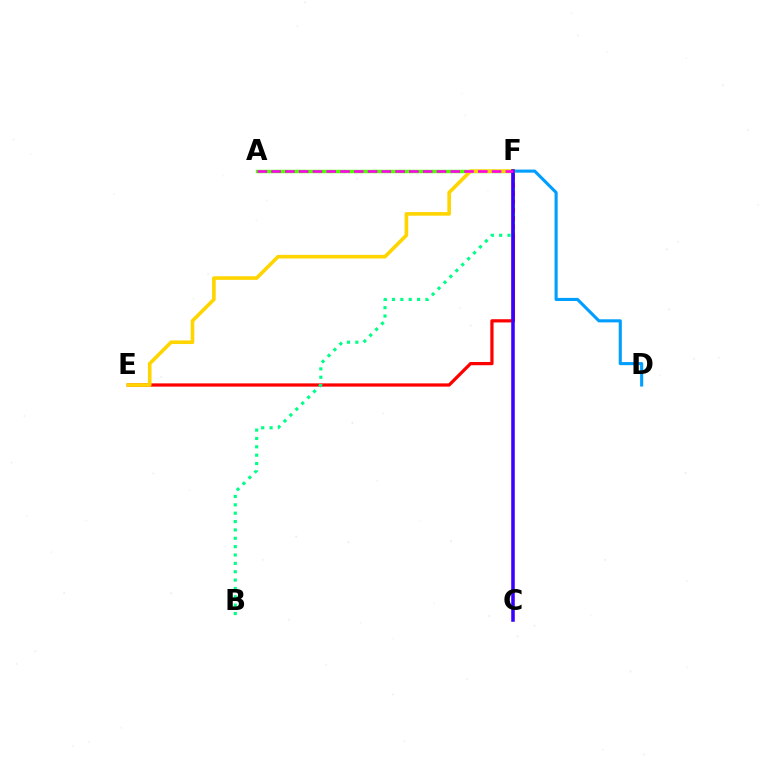{('E', 'F'): [{'color': '#ff0000', 'line_style': 'solid', 'thickness': 2.33}, {'color': '#ffd500', 'line_style': 'solid', 'thickness': 2.6}], ('A', 'F'): [{'color': '#4fff00', 'line_style': 'solid', 'thickness': 2.46}, {'color': '#ff00ed', 'line_style': 'dashed', 'thickness': 1.87}], ('D', 'F'): [{'color': '#009eff', 'line_style': 'solid', 'thickness': 2.22}], ('B', 'F'): [{'color': '#00ff86', 'line_style': 'dotted', 'thickness': 2.27}], ('C', 'F'): [{'color': '#3700ff', 'line_style': 'solid', 'thickness': 2.55}]}